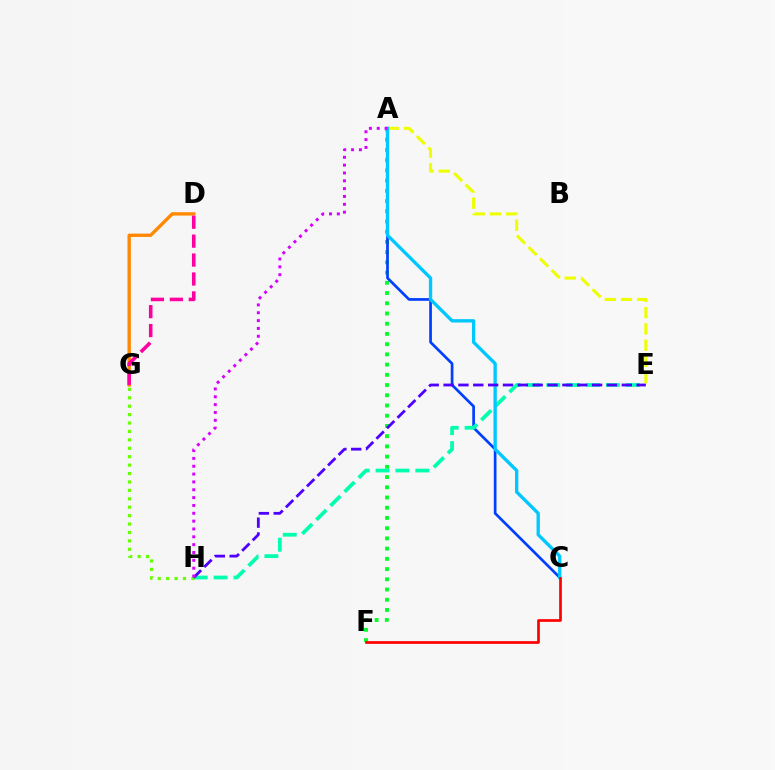{('A', 'E'): [{'color': '#eeff00', 'line_style': 'dashed', 'thickness': 2.21}], ('A', 'F'): [{'color': '#00ff27', 'line_style': 'dotted', 'thickness': 2.78}], ('A', 'C'): [{'color': '#003fff', 'line_style': 'solid', 'thickness': 1.94}, {'color': '#00c7ff', 'line_style': 'solid', 'thickness': 2.41}], ('D', 'G'): [{'color': '#ff8800', 'line_style': 'solid', 'thickness': 2.41}, {'color': '#ff00a0', 'line_style': 'dashed', 'thickness': 2.57}], ('E', 'H'): [{'color': '#00ffaf', 'line_style': 'dashed', 'thickness': 2.7}, {'color': '#4f00ff', 'line_style': 'dashed', 'thickness': 2.02}], ('G', 'H'): [{'color': '#66ff00', 'line_style': 'dotted', 'thickness': 2.29}], ('C', 'F'): [{'color': '#ff0000', 'line_style': 'solid', 'thickness': 1.94}], ('A', 'H'): [{'color': '#d600ff', 'line_style': 'dotted', 'thickness': 2.13}]}